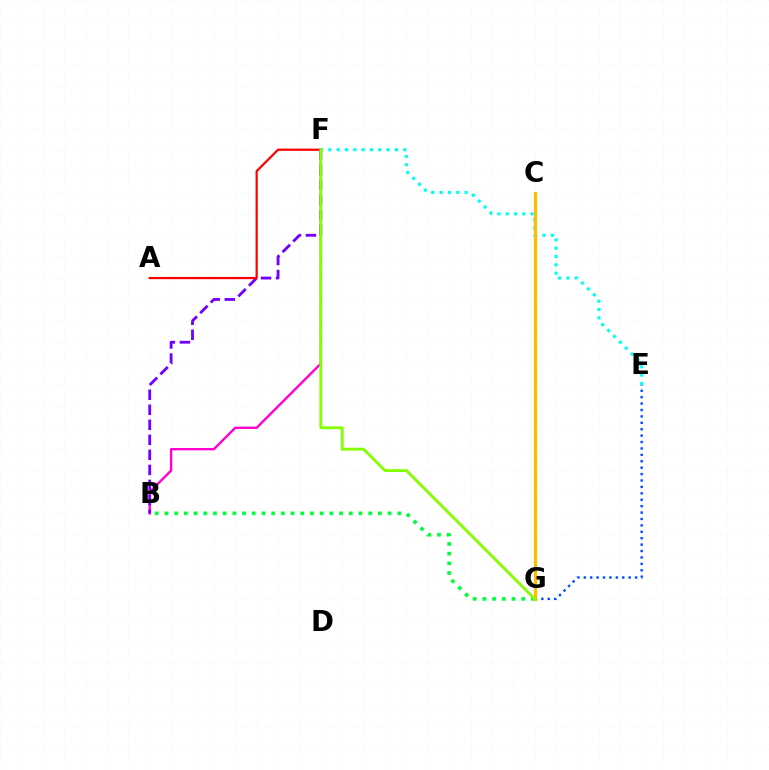{('E', 'G'): [{'color': '#004bff', 'line_style': 'dotted', 'thickness': 1.74}], ('B', 'F'): [{'color': '#ff00cf', 'line_style': 'solid', 'thickness': 1.71}, {'color': '#7200ff', 'line_style': 'dashed', 'thickness': 2.04}], ('E', 'F'): [{'color': '#00fff6', 'line_style': 'dotted', 'thickness': 2.26}], ('B', 'G'): [{'color': '#00ff39', 'line_style': 'dotted', 'thickness': 2.64}], ('A', 'F'): [{'color': '#ff0000', 'line_style': 'solid', 'thickness': 1.6}], ('C', 'G'): [{'color': '#ffbd00', 'line_style': 'solid', 'thickness': 2.33}], ('F', 'G'): [{'color': '#84ff00', 'line_style': 'solid', 'thickness': 2.07}]}